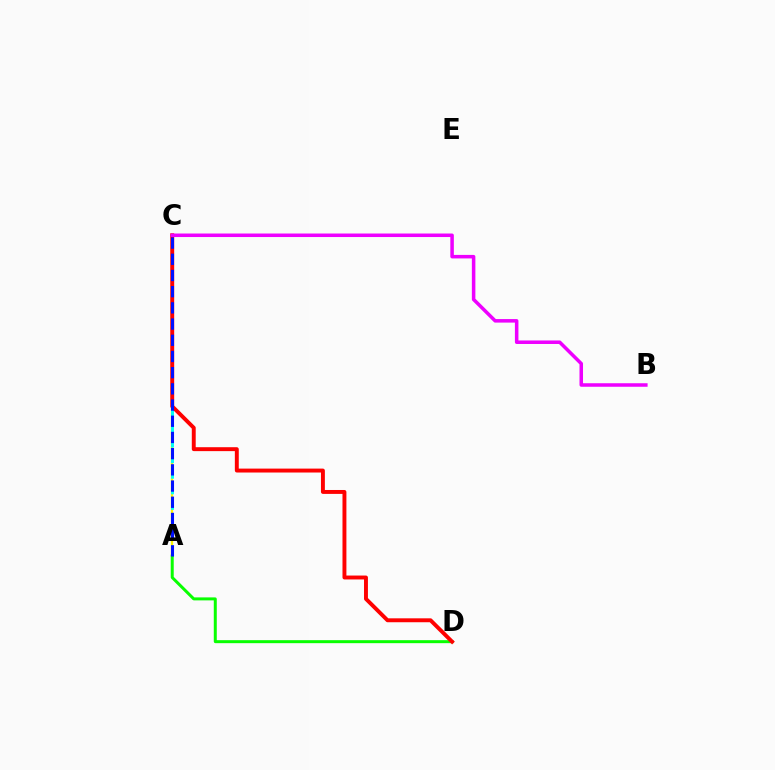{('A', 'C'): [{'color': '#fcf500', 'line_style': 'solid', 'thickness': 1.64}, {'color': '#00fff6', 'line_style': 'dashed', 'thickness': 2.11}, {'color': '#0010ff', 'line_style': 'dashed', 'thickness': 2.2}], ('A', 'D'): [{'color': '#08ff00', 'line_style': 'solid', 'thickness': 2.15}], ('C', 'D'): [{'color': '#ff0000', 'line_style': 'solid', 'thickness': 2.82}], ('B', 'C'): [{'color': '#ee00ff', 'line_style': 'solid', 'thickness': 2.54}]}